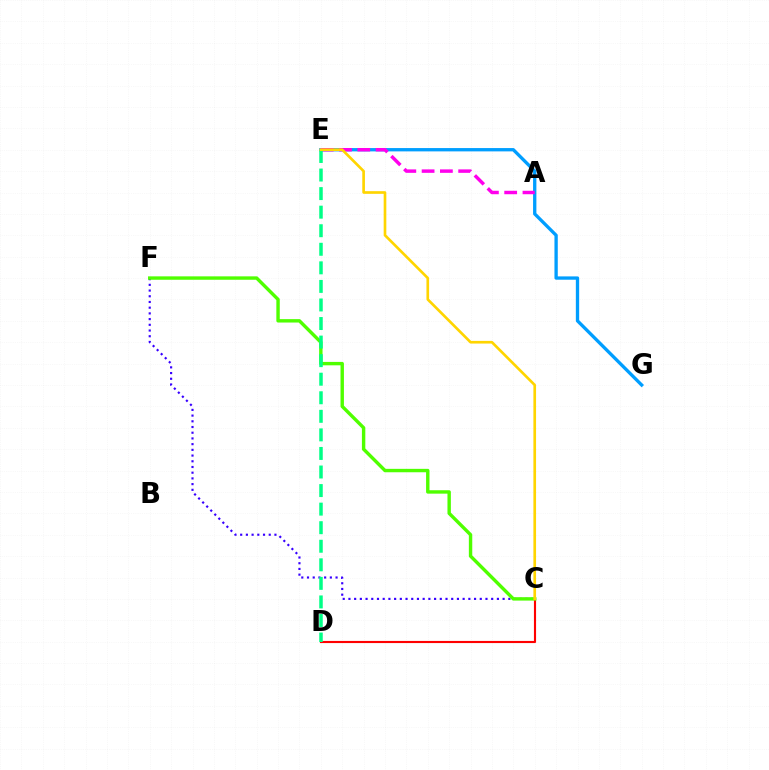{('E', 'G'): [{'color': '#009eff', 'line_style': 'solid', 'thickness': 2.39}], ('C', 'D'): [{'color': '#ff0000', 'line_style': 'solid', 'thickness': 1.54}], ('C', 'F'): [{'color': '#3700ff', 'line_style': 'dotted', 'thickness': 1.55}, {'color': '#4fff00', 'line_style': 'solid', 'thickness': 2.45}], ('A', 'E'): [{'color': '#ff00ed', 'line_style': 'dashed', 'thickness': 2.48}], ('D', 'E'): [{'color': '#00ff86', 'line_style': 'dashed', 'thickness': 2.52}], ('C', 'E'): [{'color': '#ffd500', 'line_style': 'solid', 'thickness': 1.92}]}